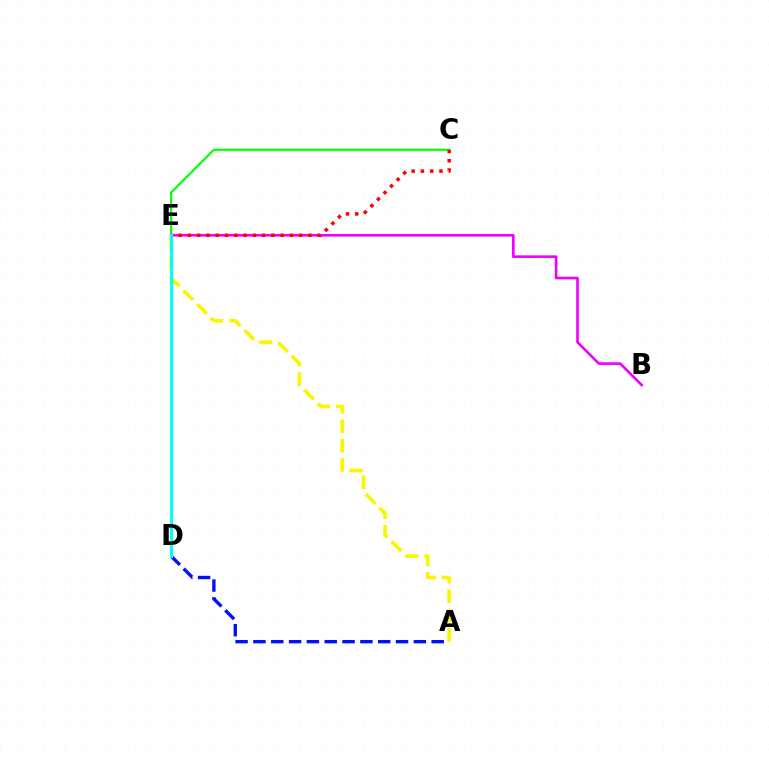{('A', 'E'): [{'color': '#fcf500', 'line_style': 'dashed', 'thickness': 2.63}], ('C', 'E'): [{'color': '#08ff00', 'line_style': 'solid', 'thickness': 1.59}, {'color': '#ff0000', 'line_style': 'dotted', 'thickness': 2.52}], ('B', 'E'): [{'color': '#ee00ff', 'line_style': 'solid', 'thickness': 1.9}], ('A', 'D'): [{'color': '#0010ff', 'line_style': 'dashed', 'thickness': 2.42}], ('D', 'E'): [{'color': '#00fff6', 'line_style': 'solid', 'thickness': 2.23}]}